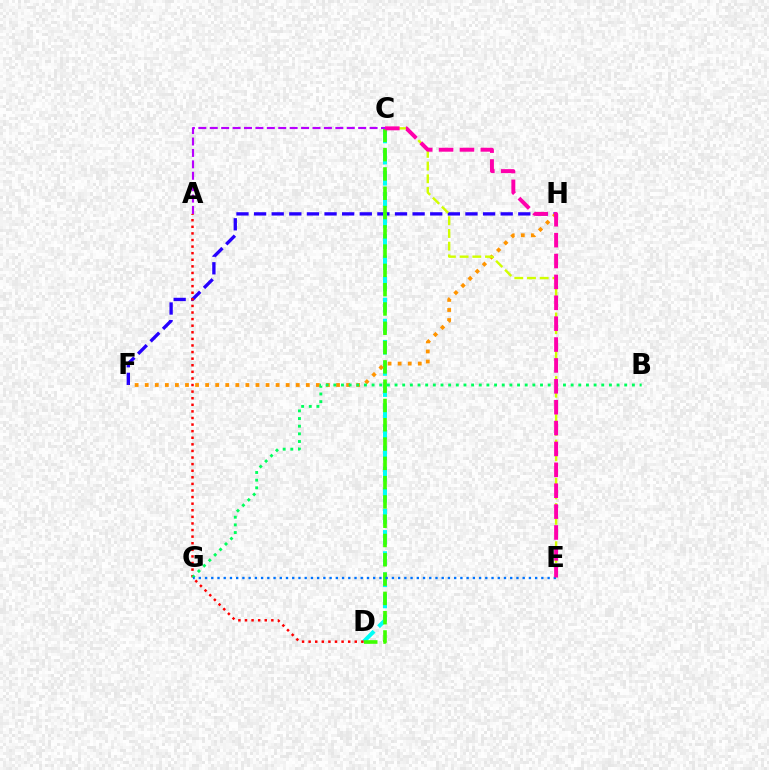{('F', 'H'): [{'color': '#2500ff', 'line_style': 'dashed', 'thickness': 2.39}, {'color': '#ff9400', 'line_style': 'dotted', 'thickness': 2.74}], ('C', 'D'): [{'color': '#00fff6', 'line_style': 'dashed', 'thickness': 2.87}, {'color': '#3dff00', 'line_style': 'dashed', 'thickness': 2.62}], ('A', 'D'): [{'color': '#ff0000', 'line_style': 'dotted', 'thickness': 1.79}], ('B', 'G'): [{'color': '#00ff5c', 'line_style': 'dotted', 'thickness': 2.08}], ('C', 'E'): [{'color': '#d1ff00', 'line_style': 'dashed', 'thickness': 1.73}, {'color': '#ff00ac', 'line_style': 'dashed', 'thickness': 2.84}], ('A', 'C'): [{'color': '#b900ff', 'line_style': 'dashed', 'thickness': 1.55}], ('E', 'G'): [{'color': '#0074ff', 'line_style': 'dotted', 'thickness': 1.69}]}